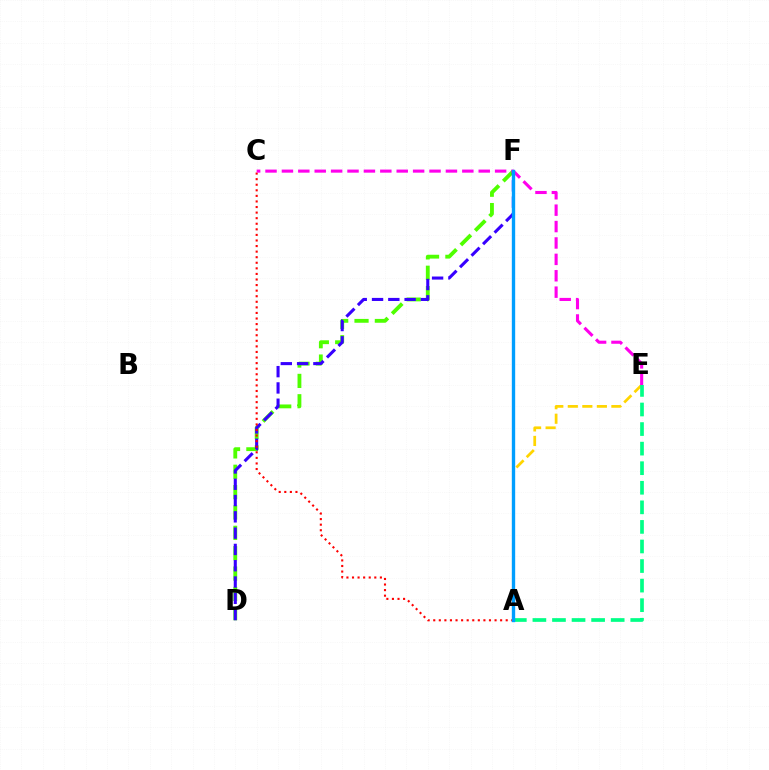{('D', 'F'): [{'color': '#4fff00', 'line_style': 'dashed', 'thickness': 2.77}, {'color': '#3700ff', 'line_style': 'dashed', 'thickness': 2.21}], ('A', 'E'): [{'color': '#ffd500', 'line_style': 'dashed', 'thickness': 1.97}, {'color': '#00ff86', 'line_style': 'dashed', 'thickness': 2.66}], ('A', 'C'): [{'color': '#ff0000', 'line_style': 'dotted', 'thickness': 1.51}], ('C', 'E'): [{'color': '#ff00ed', 'line_style': 'dashed', 'thickness': 2.23}], ('A', 'F'): [{'color': '#009eff', 'line_style': 'solid', 'thickness': 2.41}]}